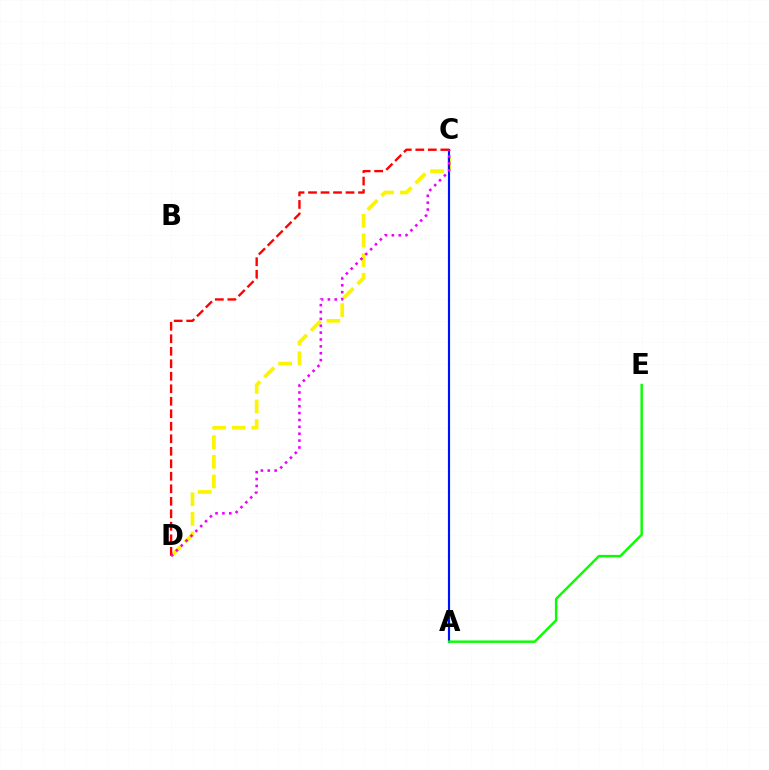{('C', 'D'): [{'color': '#fcf500', 'line_style': 'dashed', 'thickness': 2.66}, {'color': '#ff0000', 'line_style': 'dashed', 'thickness': 1.7}, {'color': '#ee00ff', 'line_style': 'dotted', 'thickness': 1.87}], ('A', 'C'): [{'color': '#00fff6', 'line_style': 'solid', 'thickness': 1.55}, {'color': '#0010ff', 'line_style': 'solid', 'thickness': 1.51}], ('A', 'E'): [{'color': '#08ff00', 'line_style': 'solid', 'thickness': 1.76}]}